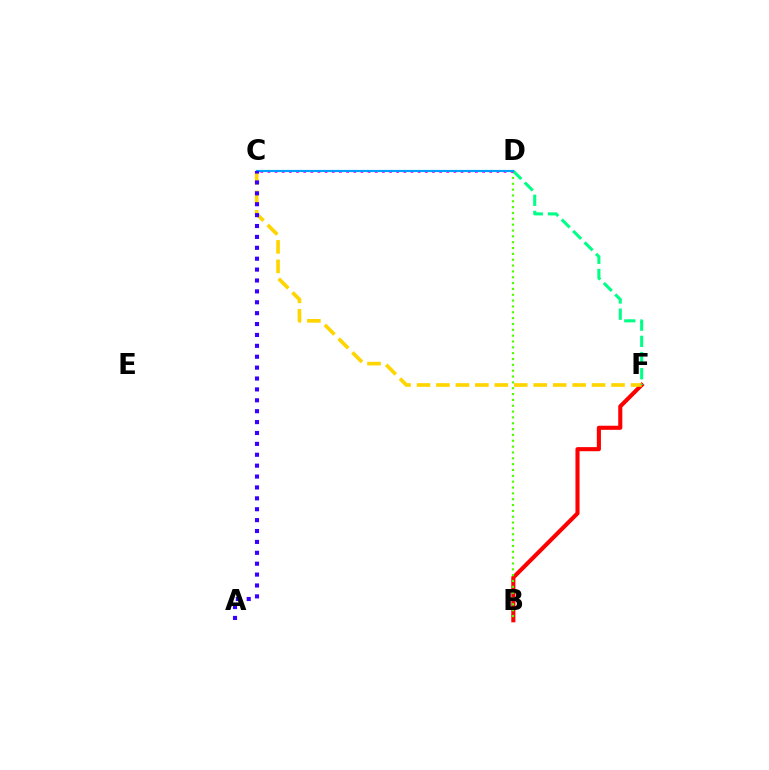{('B', 'F'): [{'color': '#ff0000', 'line_style': 'solid', 'thickness': 2.95}], ('C', 'F'): [{'color': '#ffd500', 'line_style': 'dashed', 'thickness': 2.64}], ('B', 'D'): [{'color': '#4fff00', 'line_style': 'dotted', 'thickness': 1.59}], ('D', 'F'): [{'color': '#00ff86', 'line_style': 'dashed', 'thickness': 2.2}], ('C', 'D'): [{'color': '#ff00ed', 'line_style': 'dotted', 'thickness': 1.94}, {'color': '#009eff', 'line_style': 'solid', 'thickness': 1.55}], ('A', 'C'): [{'color': '#3700ff', 'line_style': 'dotted', 'thickness': 2.96}]}